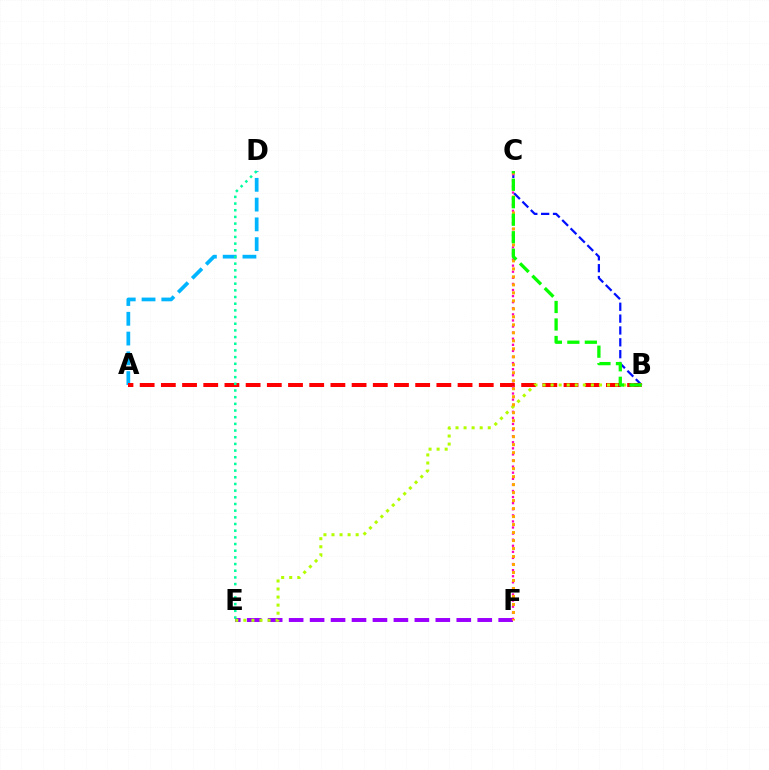{('E', 'F'): [{'color': '#9b00ff', 'line_style': 'dashed', 'thickness': 2.85}], ('A', 'D'): [{'color': '#00b5ff', 'line_style': 'dashed', 'thickness': 2.69}], ('B', 'C'): [{'color': '#0010ff', 'line_style': 'dashed', 'thickness': 1.61}, {'color': '#08ff00', 'line_style': 'dashed', 'thickness': 2.38}], ('A', 'B'): [{'color': '#ff0000', 'line_style': 'dashed', 'thickness': 2.88}], ('C', 'F'): [{'color': '#ff00bd', 'line_style': 'dotted', 'thickness': 1.65}, {'color': '#ffa500', 'line_style': 'dotted', 'thickness': 2.17}], ('B', 'E'): [{'color': '#b3ff00', 'line_style': 'dotted', 'thickness': 2.19}], ('D', 'E'): [{'color': '#00ff9d', 'line_style': 'dotted', 'thickness': 1.81}]}